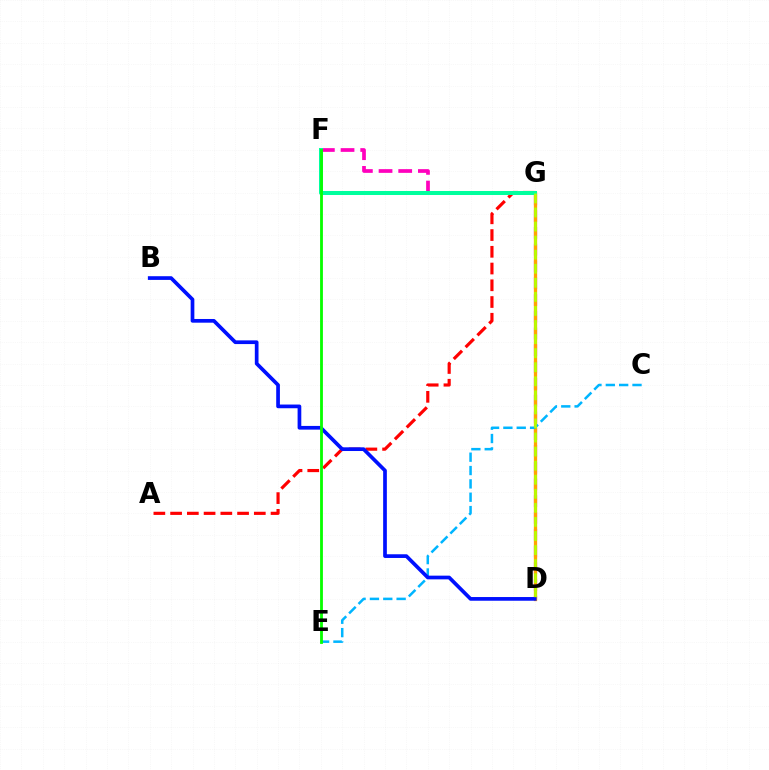{('F', 'G'): [{'color': '#ff00bd', 'line_style': 'dashed', 'thickness': 2.67}, {'color': '#00ff9d', 'line_style': 'solid', 'thickness': 2.89}], ('D', 'G'): [{'color': '#9b00ff', 'line_style': 'dashed', 'thickness': 2.28}, {'color': '#ffa500', 'line_style': 'solid', 'thickness': 2.38}, {'color': '#b3ff00', 'line_style': 'dashed', 'thickness': 1.91}], ('A', 'G'): [{'color': '#ff0000', 'line_style': 'dashed', 'thickness': 2.27}], ('C', 'E'): [{'color': '#00b5ff', 'line_style': 'dashed', 'thickness': 1.81}], ('B', 'D'): [{'color': '#0010ff', 'line_style': 'solid', 'thickness': 2.66}], ('E', 'F'): [{'color': '#08ff00', 'line_style': 'solid', 'thickness': 2.03}]}